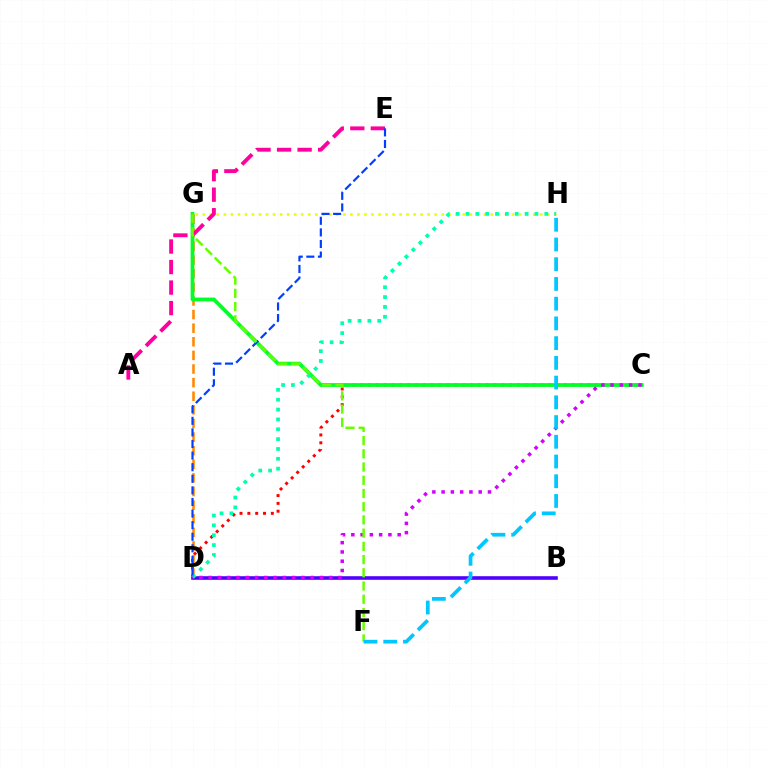{('C', 'D'): [{'color': '#ff0000', 'line_style': 'dotted', 'thickness': 2.13}, {'color': '#d600ff', 'line_style': 'dotted', 'thickness': 2.52}], ('G', 'H'): [{'color': '#eeff00', 'line_style': 'dotted', 'thickness': 1.91}], ('D', 'G'): [{'color': '#ff8800', 'line_style': 'dashed', 'thickness': 1.85}], ('C', 'G'): [{'color': '#00ff27', 'line_style': 'solid', 'thickness': 2.71}], ('B', 'D'): [{'color': '#4f00ff', 'line_style': 'solid', 'thickness': 2.59}], ('D', 'H'): [{'color': '#00ffaf', 'line_style': 'dotted', 'thickness': 2.68}], ('A', 'E'): [{'color': '#ff00a0', 'line_style': 'dashed', 'thickness': 2.79}], ('D', 'E'): [{'color': '#003fff', 'line_style': 'dashed', 'thickness': 1.57}], ('F', 'G'): [{'color': '#66ff00', 'line_style': 'dashed', 'thickness': 1.8}], ('F', 'H'): [{'color': '#00c7ff', 'line_style': 'dashed', 'thickness': 2.68}]}